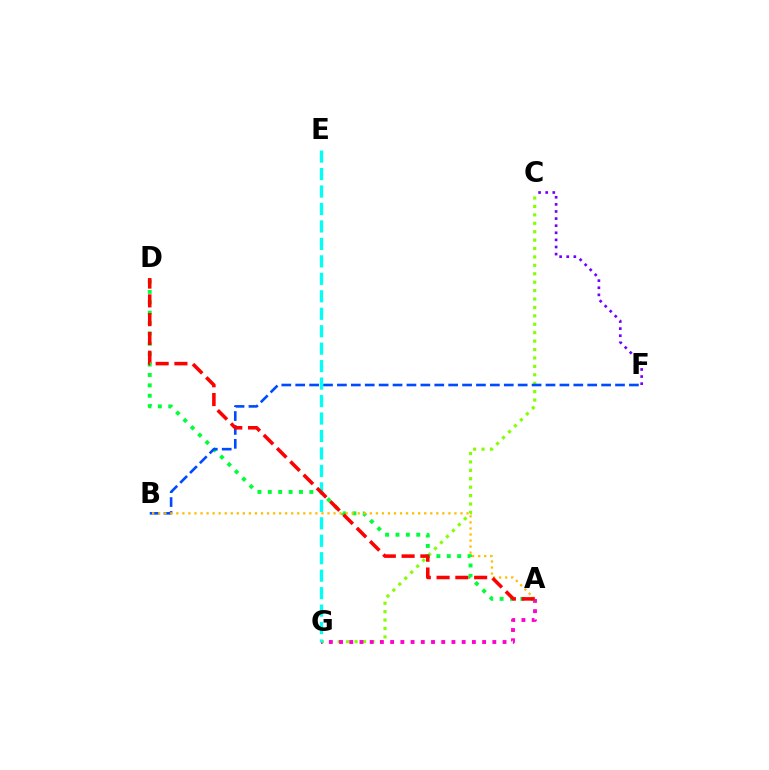{('C', 'G'): [{'color': '#84ff00', 'line_style': 'dotted', 'thickness': 2.29}], ('C', 'F'): [{'color': '#7200ff', 'line_style': 'dotted', 'thickness': 1.93}], ('A', 'G'): [{'color': '#ff00cf', 'line_style': 'dotted', 'thickness': 2.78}], ('A', 'D'): [{'color': '#00ff39', 'line_style': 'dotted', 'thickness': 2.82}, {'color': '#ff0000', 'line_style': 'dashed', 'thickness': 2.55}], ('B', 'F'): [{'color': '#004bff', 'line_style': 'dashed', 'thickness': 1.89}], ('A', 'B'): [{'color': '#ffbd00', 'line_style': 'dotted', 'thickness': 1.64}], ('E', 'G'): [{'color': '#00fff6', 'line_style': 'dashed', 'thickness': 2.37}]}